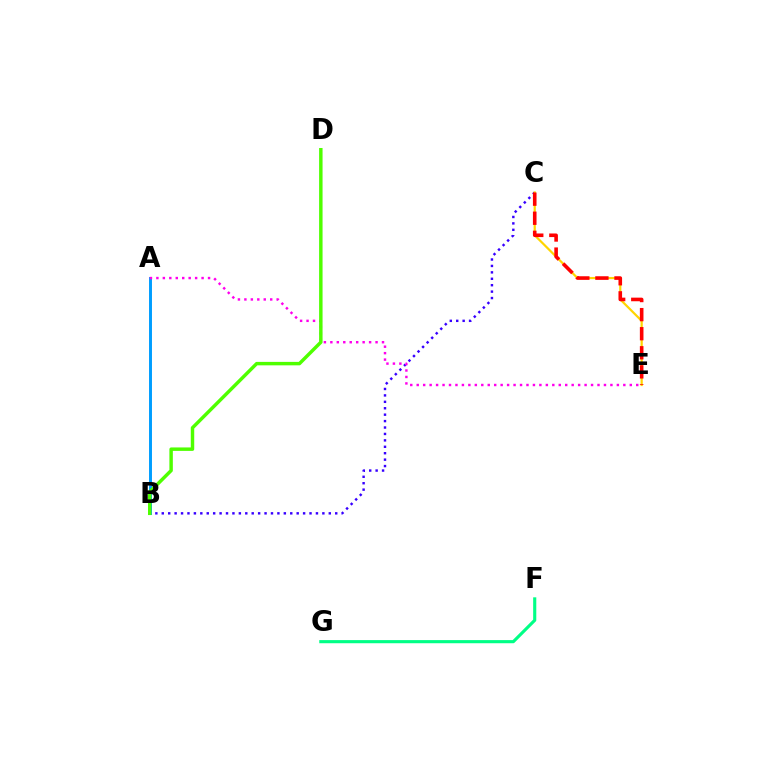{('B', 'C'): [{'color': '#3700ff', 'line_style': 'dotted', 'thickness': 1.75}], ('C', 'E'): [{'color': '#ffd500', 'line_style': 'solid', 'thickness': 1.59}, {'color': '#ff0000', 'line_style': 'dashed', 'thickness': 2.59}], ('A', 'B'): [{'color': '#009eff', 'line_style': 'solid', 'thickness': 2.12}], ('A', 'E'): [{'color': '#ff00ed', 'line_style': 'dotted', 'thickness': 1.75}], ('F', 'G'): [{'color': '#00ff86', 'line_style': 'solid', 'thickness': 2.25}], ('B', 'D'): [{'color': '#4fff00', 'line_style': 'solid', 'thickness': 2.49}]}